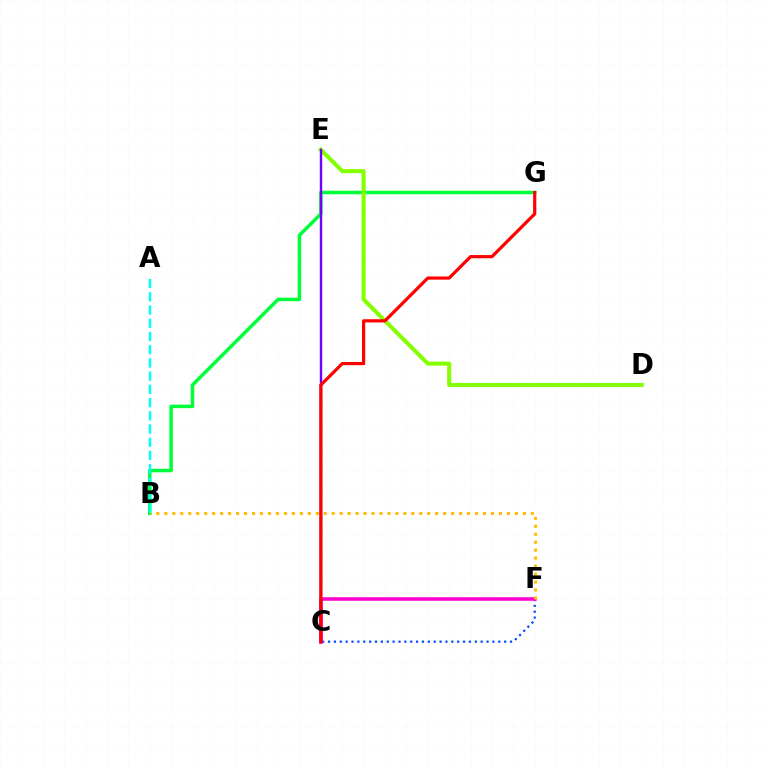{('C', 'F'): [{'color': '#004bff', 'line_style': 'dotted', 'thickness': 1.59}, {'color': '#ff00cf', 'line_style': 'solid', 'thickness': 2.55}], ('B', 'G'): [{'color': '#00ff39', 'line_style': 'solid', 'thickness': 2.52}], ('D', 'E'): [{'color': '#84ff00', 'line_style': 'solid', 'thickness': 2.92}], ('A', 'B'): [{'color': '#00fff6', 'line_style': 'dashed', 'thickness': 1.8}], ('C', 'E'): [{'color': '#7200ff', 'line_style': 'solid', 'thickness': 1.74}], ('C', 'G'): [{'color': '#ff0000', 'line_style': 'solid', 'thickness': 2.3}], ('B', 'F'): [{'color': '#ffbd00', 'line_style': 'dotted', 'thickness': 2.16}]}